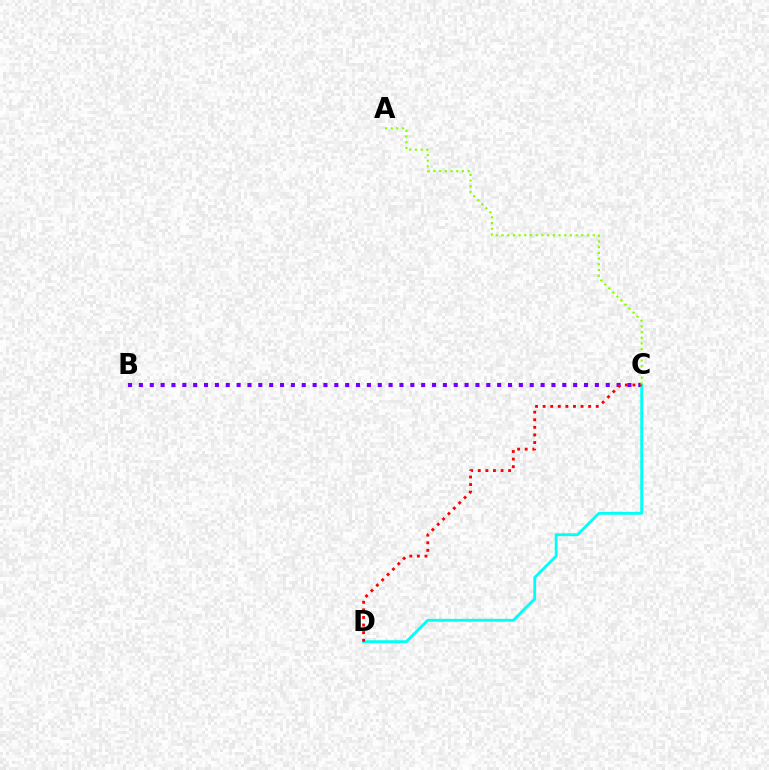{('B', 'C'): [{'color': '#7200ff', 'line_style': 'dotted', 'thickness': 2.95}], ('C', 'D'): [{'color': '#00fff6', 'line_style': 'solid', 'thickness': 2.04}, {'color': '#ff0000', 'line_style': 'dotted', 'thickness': 2.06}], ('A', 'C'): [{'color': '#84ff00', 'line_style': 'dotted', 'thickness': 1.55}]}